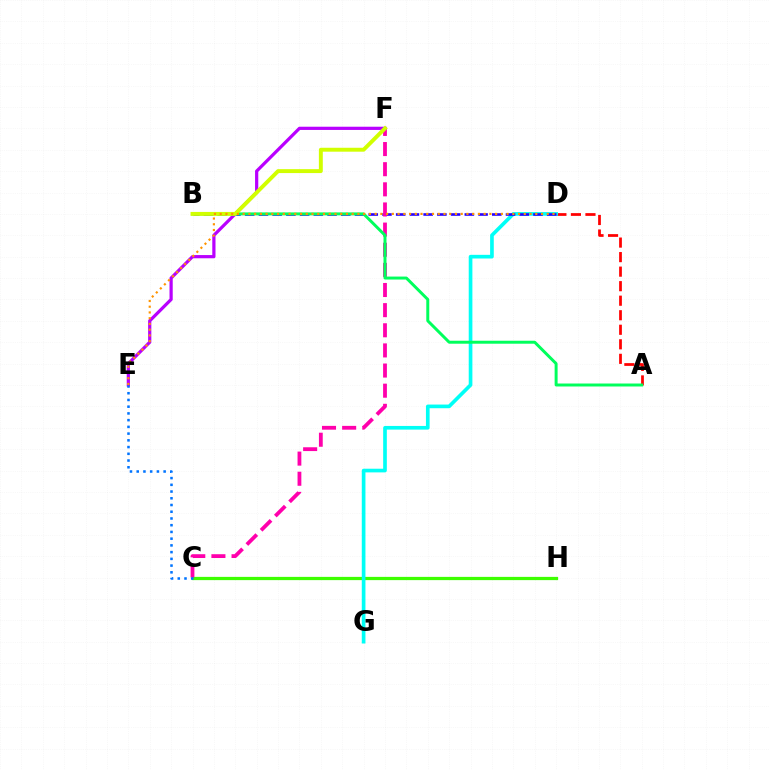{('A', 'D'): [{'color': '#ff0000', 'line_style': 'dashed', 'thickness': 1.97}], ('C', 'H'): [{'color': '#3dff00', 'line_style': 'solid', 'thickness': 2.34}], ('D', 'G'): [{'color': '#00fff6', 'line_style': 'solid', 'thickness': 2.64}], ('E', 'F'): [{'color': '#b900ff', 'line_style': 'solid', 'thickness': 2.32}], ('B', 'D'): [{'color': '#2500ff', 'line_style': 'dashed', 'thickness': 1.86}], ('C', 'F'): [{'color': '#ff00ac', 'line_style': 'dashed', 'thickness': 2.74}], ('A', 'B'): [{'color': '#00ff5c', 'line_style': 'solid', 'thickness': 2.14}], ('C', 'E'): [{'color': '#0074ff', 'line_style': 'dotted', 'thickness': 1.83}], ('B', 'F'): [{'color': '#d1ff00', 'line_style': 'solid', 'thickness': 2.83}], ('D', 'E'): [{'color': '#ff9400', 'line_style': 'dotted', 'thickness': 1.56}]}